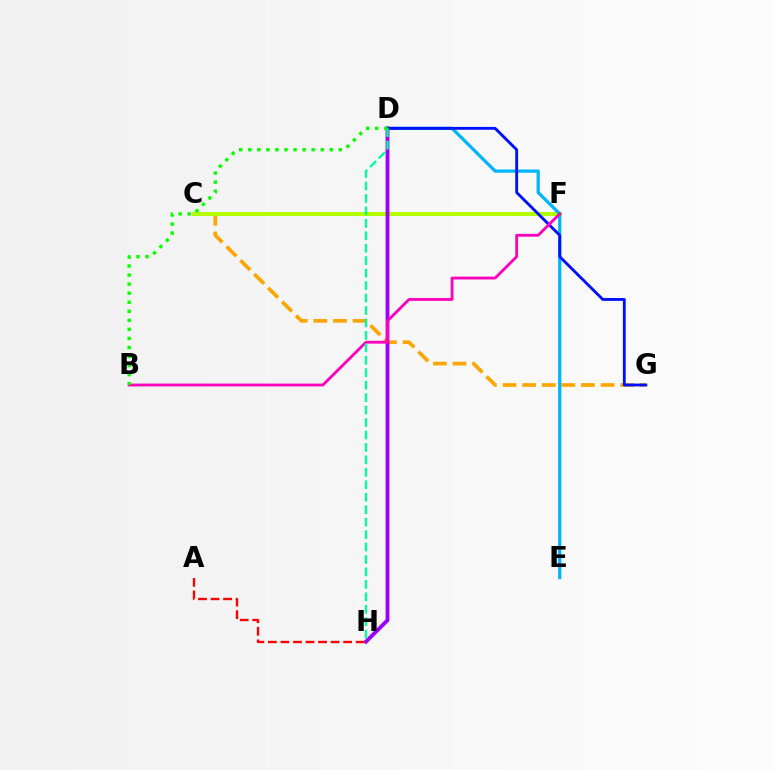{('C', 'G'): [{'color': '#ffa500', 'line_style': 'dashed', 'thickness': 2.66}], ('C', 'F'): [{'color': '#b3ff00', 'line_style': 'solid', 'thickness': 2.86}], ('D', 'E'): [{'color': '#00b5ff', 'line_style': 'solid', 'thickness': 2.33}], ('D', 'H'): [{'color': '#9b00ff', 'line_style': 'solid', 'thickness': 2.76}, {'color': '#00ff9d', 'line_style': 'dashed', 'thickness': 1.69}], ('D', 'G'): [{'color': '#0010ff', 'line_style': 'solid', 'thickness': 2.05}], ('B', 'F'): [{'color': '#ff00bd', 'line_style': 'solid', 'thickness': 2.03}], ('B', 'D'): [{'color': '#08ff00', 'line_style': 'dotted', 'thickness': 2.46}], ('A', 'H'): [{'color': '#ff0000', 'line_style': 'dashed', 'thickness': 1.7}]}